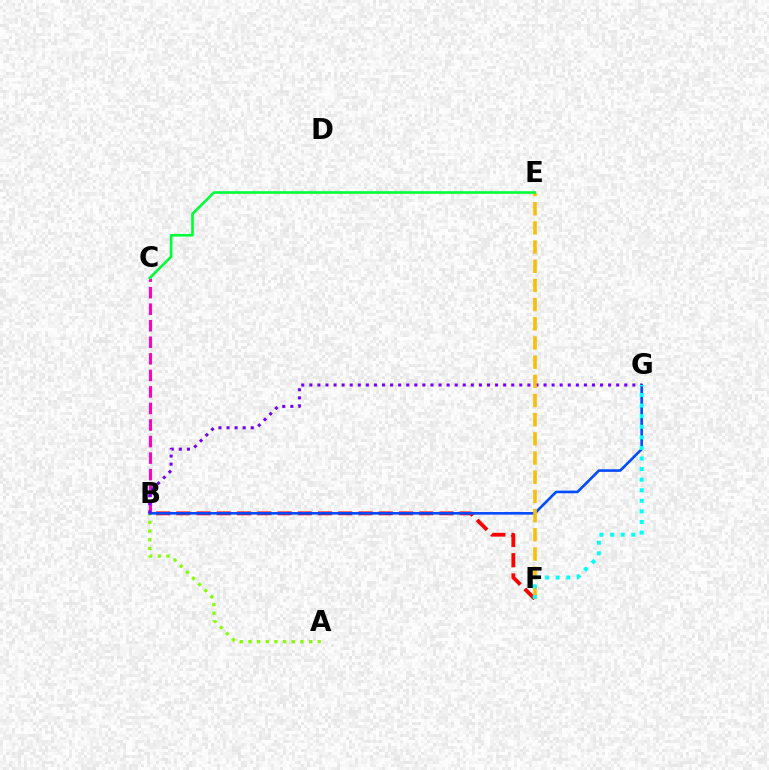{('B', 'C'): [{'color': '#ff00cf', 'line_style': 'dashed', 'thickness': 2.25}], ('A', 'B'): [{'color': '#84ff00', 'line_style': 'dotted', 'thickness': 2.35}], ('B', 'F'): [{'color': '#ff0000', 'line_style': 'dashed', 'thickness': 2.75}], ('B', 'G'): [{'color': '#004bff', 'line_style': 'solid', 'thickness': 1.88}, {'color': '#7200ff', 'line_style': 'dotted', 'thickness': 2.19}], ('E', 'F'): [{'color': '#ffbd00', 'line_style': 'dashed', 'thickness': 2.61}], ('C', 'E'): [{'color': '#00ff39', 'line_style': 'solid', 'thickness': 1.89}], ('F', 'G'): [{'color': '#00fff6', 'line_style': 'dotted', 'thickness': 2.88}]}